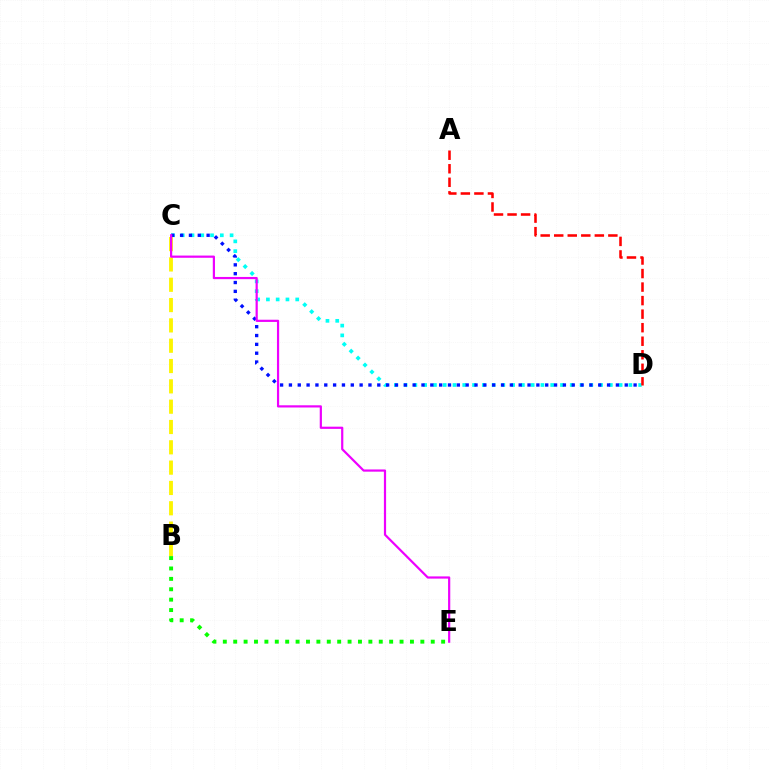{('C', 'D'): [{'color': '#00fff6', 'line_style': 'dotted', 'thickness': 2.66}, {'color': '#0010ff', 'line_style': 'dotted', 'thickness': 2.4}], ('A', 'D'): [{'color': '#ff0000', 'line_style': 'dashed', 'thickness': 1.84}], ('B', 'E'): [{'color': '#08ff00', 'line_style': 'dotted', 'thickness': 2.82}], ('B', 'C'): [{'color': '#fcf500', 'line_style': 'dashed', 'thickness': 2.76}], ('C', 'E'): [{'color': '#ee00ff', 'line_style': 'solid', 'thickness': 1.59}]}